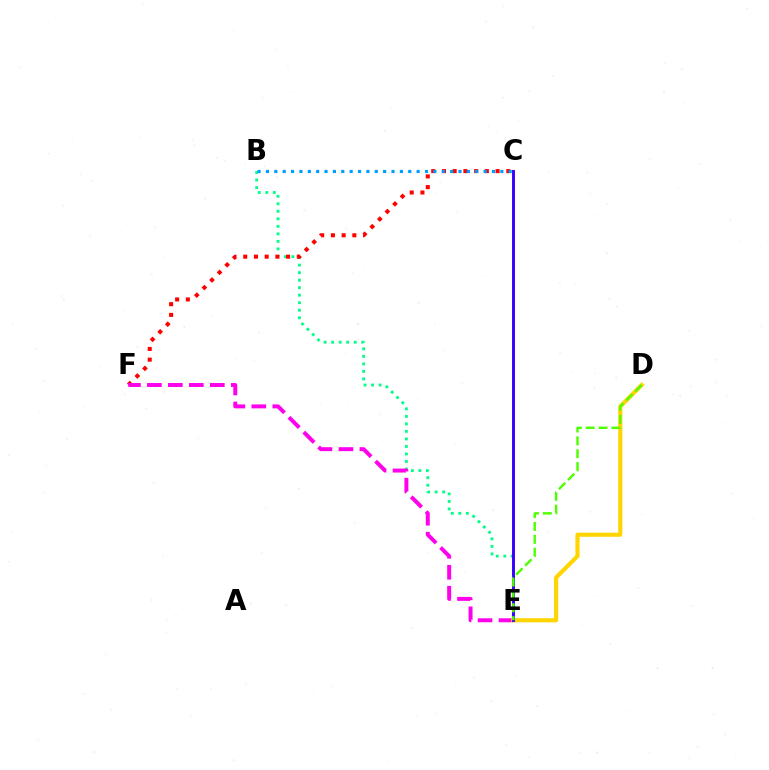{('B', 'E'): [{'color': '#00ff86', 'line_style': 'dotted', 'thickness': 2.04}], ('C', 'F'): [{'color': '#ff0000', 'line_style': 'dotted', 'thickness': 2.91}], ('B', 'C'): [{'color': '#009eff', 'line_style': 'dotted', 'thickness': 2.27}], ('E', 'F'): [{'color': '#ff00ed', 'line_style': 'dashed', 'thickness': 2.85}], ('D', 'E'): [{'color': '#ffd500', 'line_style': 'solid', 'thickness': 2.98}, {'color': '#4fff00', 'line_style': 'dashed', 'thickness': 1.75}], ('C', 'E'): [{'color': '#3700ff', 'line_style': 'solid', 'thickness': 2.11}]}